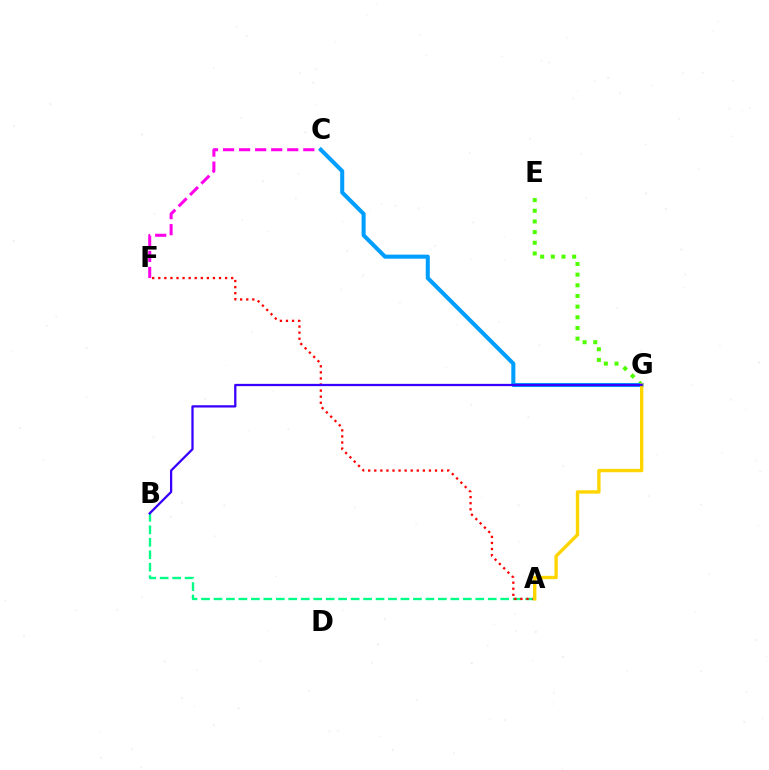{('C', 'F'): [{'color': '#ff00ed', 'line_style': 'dashed', 'thickness': 2.18}], ('E', 'G'): [{'color': '#4fff00', 'line_style': 'dotted', 'thickness': 2.9}], ('C', 'G'): [{'color': '#009eff', 'line_style': 'solid', 'thickness': 2.92}], ('A', 'B'): [{'color': '#00ff86', 'line_style': 'dashed', 'thickness': 1.69}], ('A', 'F'): [{'color': '#ff0000', 'line_style': 'dotted', 'thickness': 1.65}], ('A', 'G'): [{'color': '#ffd500', 'line_style': 'solid', 'thickness': 2.42}], ('B', 'G'): [{'color': '#3700ff', 'line_style': 'solid', 'thickness': 1.64}]}